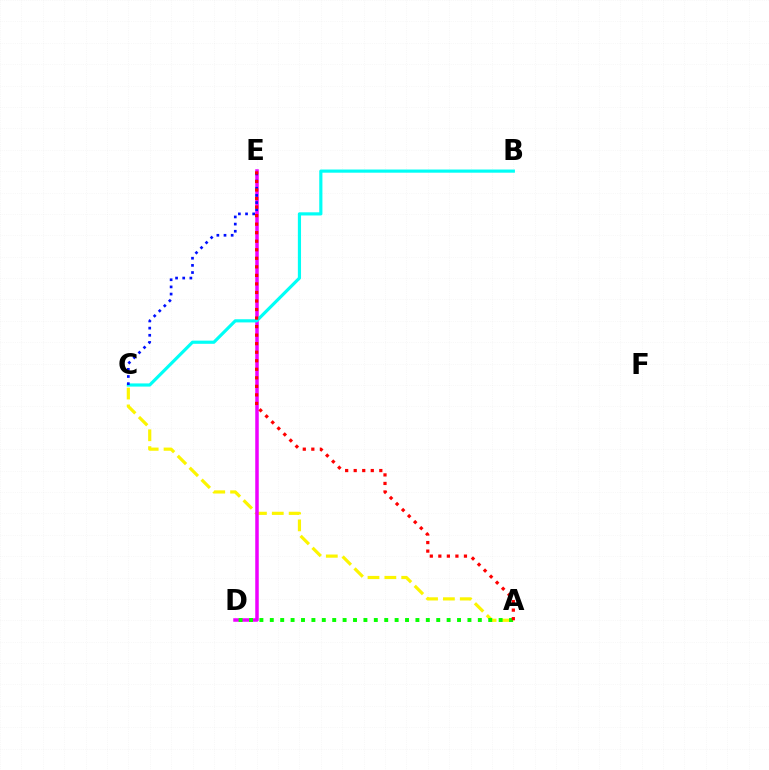{('A', 'C'): [{'color': '#fcf500', 'line_style': 'dashed', 'thickness': 2.29}], ('D', 'E'): [{'color': '#ee00ff', 'line_style': 'solid', 'thickness': 2.52}], ('B', 'C'): [{'color': '#00fff6', 'line_style': 'solid', 'thickness': 2.28}], ('A', 'D'): [{'color': '#08ff00', 'line_style': 'dotted', 'thickness': 2.83}], ('C', 'E'): [{'color': '#0010ff', 'line_style': 'dotted', 'thickness': 1.94}], ('A', 'E'): [{'color': '#ff0000', 'line_style': 'dotted', 'thickness': 2.32}]}